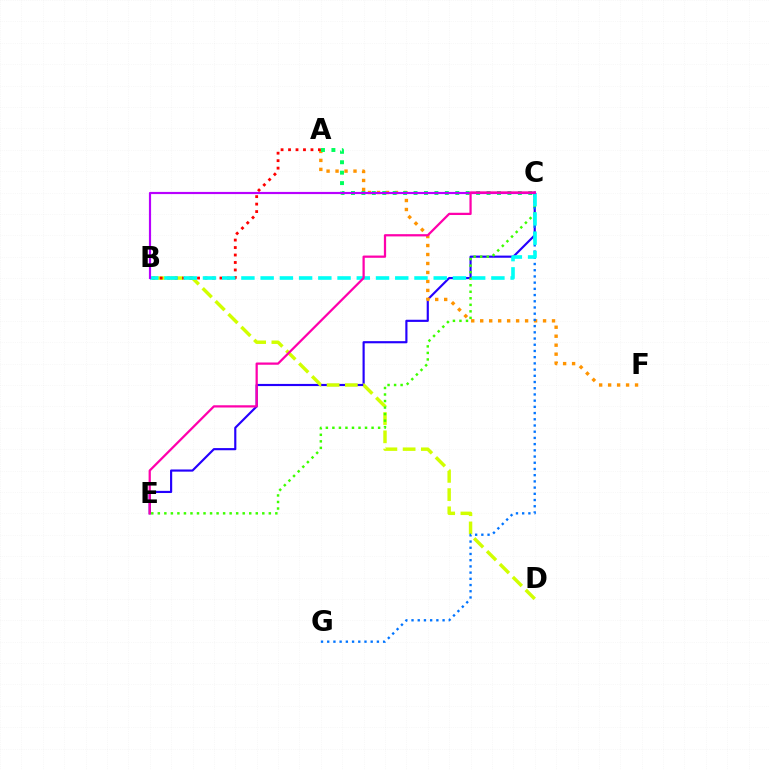{('C', 'E'): [{'color': '#2500ff', 'line_style': 'solid', 'thickness': 1.55}, {'color': '#3dff00', 'line_style': 'dotted', 'thickness': 1.77}, {'color': '#ff00ac', 'line_style': 'solid', 'thickness': 1.62}], ('B', 'D'): [{'color': '#d1ff00', 'line_style': 'dashed', 'thickness': 2.48}], ('A', 'F'): [{'color': '#ff9400', 'line_style': 'dotted', 'thickness': 2.44}], ('A', 'C'): [{'color': '#00ff5c', 'line_style': 'dotted', 'thickness': 2.83}], ('C', 'G'): [{'color': '#0074ff', 'line_style': 'dotted', 'thickness': 1.69}], ('A', 'B'): [{'color': '#ff0000', 'line_style': 'dotted', 'thickness': 2.03}], ('B', 'C'): [{'color': '#00fff6', 'line_style': 'dashed', 'thickness': 2.61}, {'color': '#b900ff', 'line_style': 'solid', 'thickness': 1.56}]}